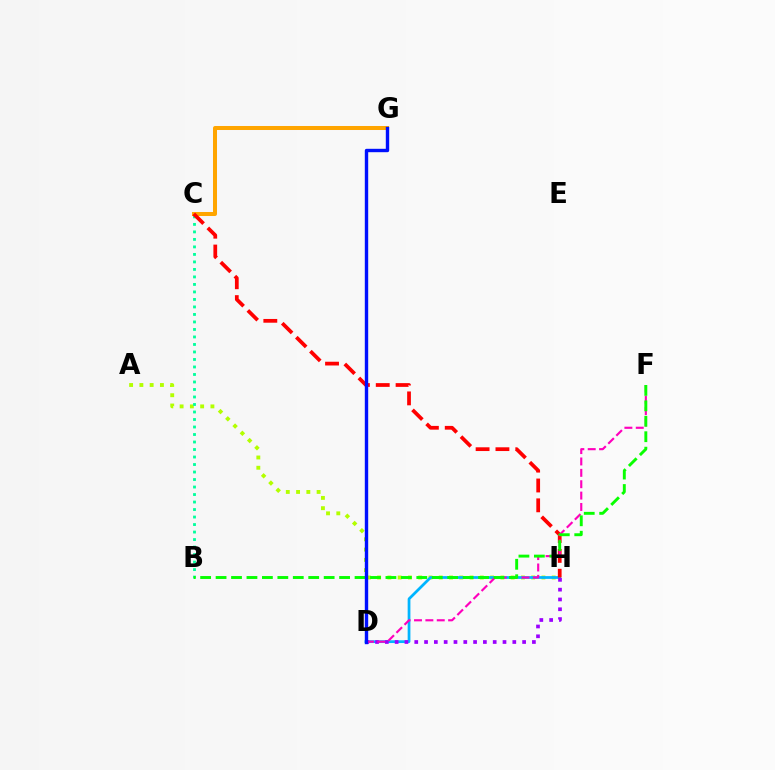{('A', 'H'): [{'color': '#b3ff00', 'line_style': 'dotted', 'thickness': 2.79}], ('C', 'G'): [{'color': '#ffa500', 'line_style': 'solid', 'thickness': 2.88}], ('B', 'C'): [{'color': '#00ff9d', 'line_style': 'dotted', 'thickness': 2.04}], ('D', 'H'): [{'color': '#00b5ff', 'line_style': 'solid', 'thickness': 1.98}, {'color': '#9b00ff', 'line_style': 'dotted', 'thickness': 2.66}], ('C', 'H'): [{'color': '#ff0000', 'line_style': 'dashed', 'thickness': 2.7}], ('D', 'F'): [{'color': '#ff00bd', 'line_style': 'dashed', 'thickness': 1.55}], ('B', 'F'): [{'color': '#08ff00', 'line_style': 'dashed', 'thickness': 2.1}], ('D', 'G'): [{'color': '#0010ff', 'line_style': 'solid', 'thickness': 2.44}]}